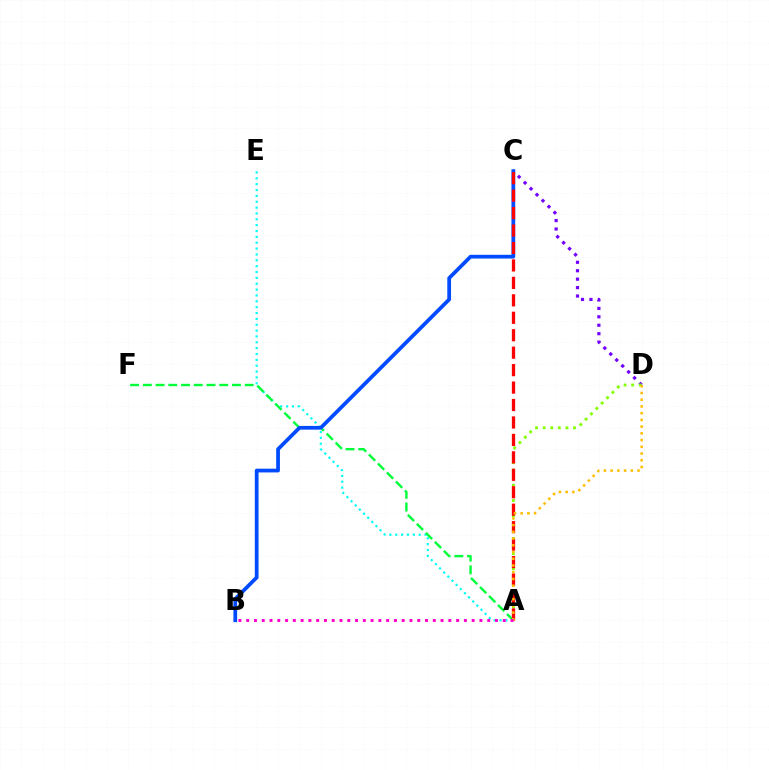{('C', 'D'): [{'color': '#7200ff', 'line_style': 'dotted', 'thickness': 2.29}], ('A', 'E'): [{'color': '#00fff6', 'line_style': 'dotted', 'thickness': 1.59}], ('A', 'D'): [{'color': '#84ff00', 'line_style': 'dotted', 'thickness': 2.06}, {'color': '#ffbd00', 'line_style': 'dotted', 'thickness': 1.83}], ('A', 'F'): [{'color': '#00ff39', 'line_style': 'dashed', 'thickness': 1.73}], ('B', 'C'): [{'color': '#004bff', 'line_style': 'solid', 'thickness': 2.69}], ('A', 'C'): [{'color': '#ff0000', 'line_style': 'dashed', 'thickness': 2.37}], ('A', 'B'): [{'color': '#ff00cf', 'line_style': 'dotted', 'thickness': 2.11}]}